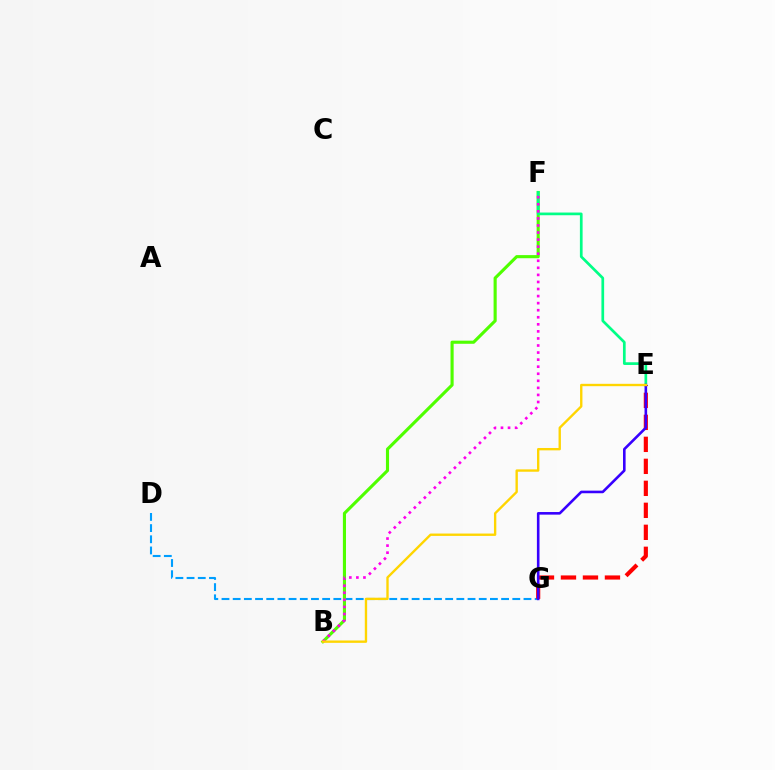{('D', 'G'): [{'color': '#009eff', 'line_style': 'dashed', 'thickness': 1.52}], ('E', 'G'): [{'color': '#ff0000', 'line_style': 'dashed', 'thickness': 2.99}, {'color': '#3700ff', 'line_style': 'solid', 'thickness': 1.87}], ('B', 'F'): [{'color': '#4fff00', 'line_style': 'solid', 'thickness': 2.25}, {'color': '#ff00ed', 'line_style': 'dotted', 'thickness': 1.92}], ('E', 'F'): [{'color': '#00ff86', 'line_style': 'solid', 'thickness': 1.94}], ('B', 'E'): [{'color': '#ffd500', 'line_style': 'solid', 'thickness': 1.7}]}